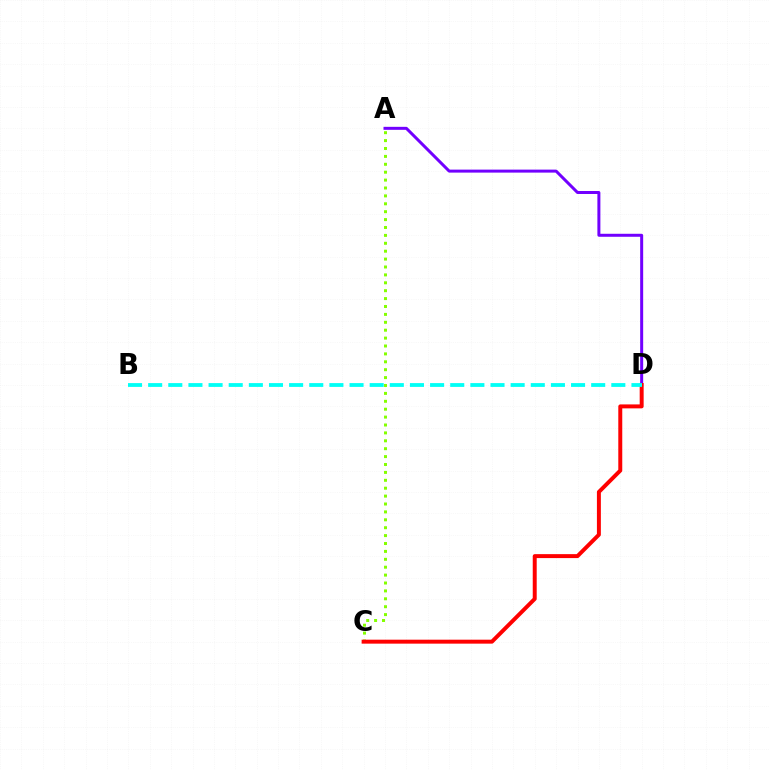{('A', 'C'): [{'color': '#84ff00', 'line_style': 'dotted', 'thickness': 2.15}], ('A', 'D'): [{'color': '#7200ff', 'line_style': 'solid', 'thickness': 2.16}], ('C', 'D'): [{'color': '#ff0000', 'line_style': 'solid', 'thickness': 2.85}], ('B', 'D'): [{'color': '#00fff6', 'line_style': 'dashed', 'thickness': 2.74}]}